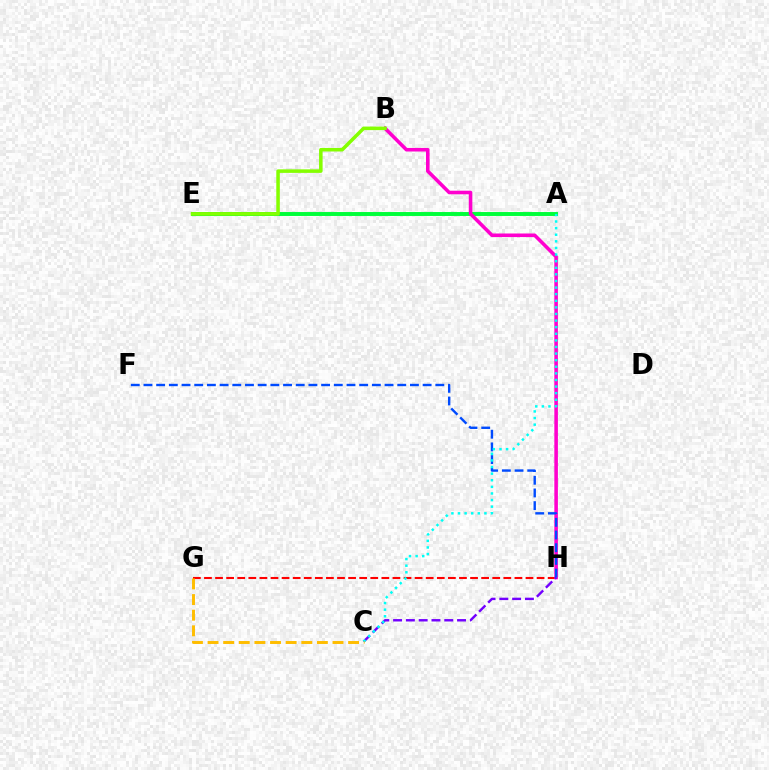{('A', 'E'): [{'color': '#00ff39', 'line_style': 'solid', 'thickness': 2.83}], ('G', 'H'): [{'color': '#ff0000', 'line_style': 'dashed', 'thickness': 1.51}], ('B', 'H'): [{'color': '#ff00cf', 'line_style': 'solid', 'thickness': 2.57}], ('C', 'H'): [{'color': '#7200ff', 'line_style': 'dashed', 'thickness': 1.74}], ('F', 'H'): [{'color': '#004bff', 'line_style': 'dashed', 'thickness': 1.72}], ('A', 'C'): [{'color': '#00fff6', 'line_style': 'dotted', 'thickness': 1.79}], ('B', 'E'): [{'color': '#84ff00', 'line_style': 'solid', 'thickness': 2.54}], ('C', 'G'): [{'color': '#ffbd00', 'line_style': 'dashed', 'thickness': 2.12}]}